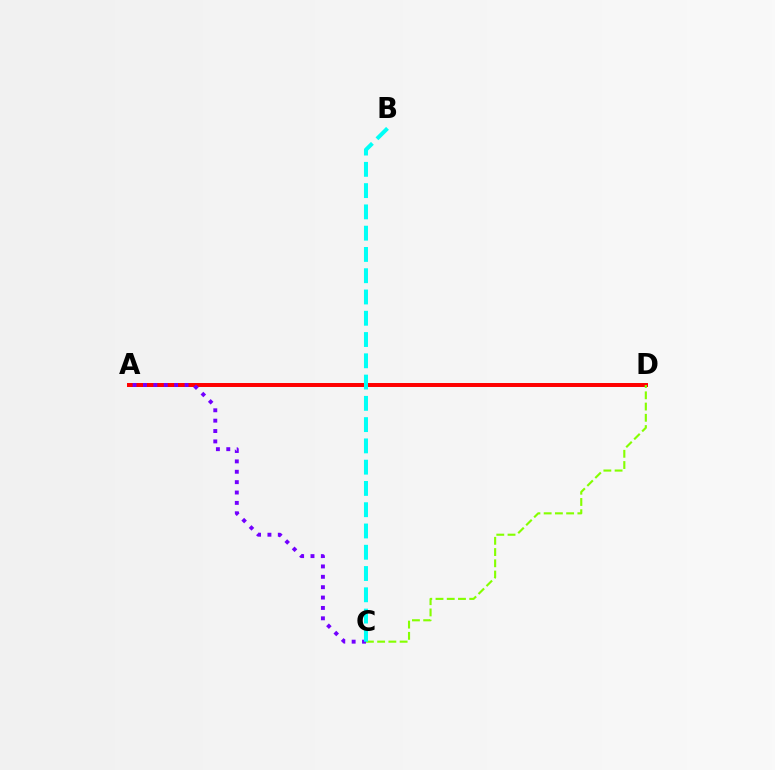{('A', 'D'): [{'color': '#ff0000', 'line_style': 'solid', 'thickness': 2.86}], ('A', 'C'): [{'color': '#7200ff', 'line_style': 'dotted', 'thickness': 2.82}], ('C', 'D'): [{'color': '#84ff00', 'line_style': 'dashed', 'thickness': 1.53}], ('B', 'C'): [{'color': '#00fff6', 'line_style': 'dashed', 'thickness': 2.89}]}